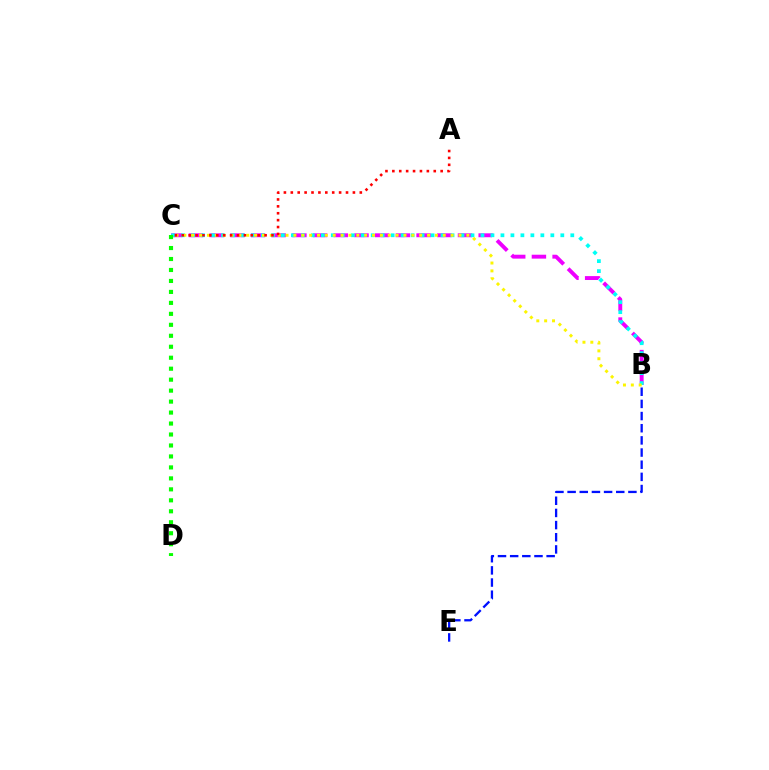{('B', 'C'): [{'color': '#ee00ff', 'line_style': 'dashed', 'thickness': 2.81}, {'color': '#00fff6', 'line_style': 'dotted', 'thickness': 2.71}, {'color': '#fcf500', 'line_style': 'dotted', 'thickness': 2.14}], ('B', 'E'): [{'color': '#0010ff', 'line_style': 'dashed', 'thickness': 1.65}], ('A', 'C'): [{'color': '#ff0000', 'line_style': 'dotted', 'thickness': 1.87}], ('C', 'D'): [{'color': '#08ff00', 'line_style': 'dotted', 'thickness': 2.98}]}